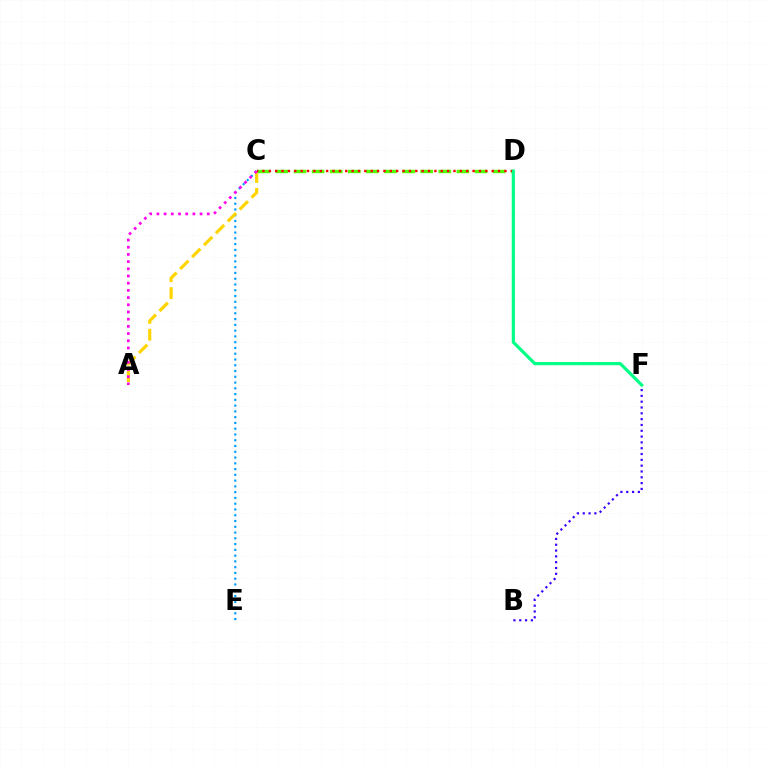{('C', 'E'): [{'color': '#009eff', 'line_style': 'dotted', 'thickness': 1.57}], ('B', 'F'): [{'color': '#3700ff', 'line_style': 'dotted', 'thickness': 1.58}], ('A', 'C'): [{'color': '#ffd500', 'line_style': 'dashed', 'thickness': 2.29}, {'color': '#ff00ed', 'line_style': 'dotted', 'thickness': 1.95}], ('C', 'D'): [{'color': '#4fff00', 'line_style': 'dashed', 'thickness': 2.46}, {'color': '#ff0000', 'line_style': 'dotted', 'thickness': 1.73}], ('D', 'F'): [{'color': '#00ff86', 'line_style': 'solid', 'thickness': 2.28}]}